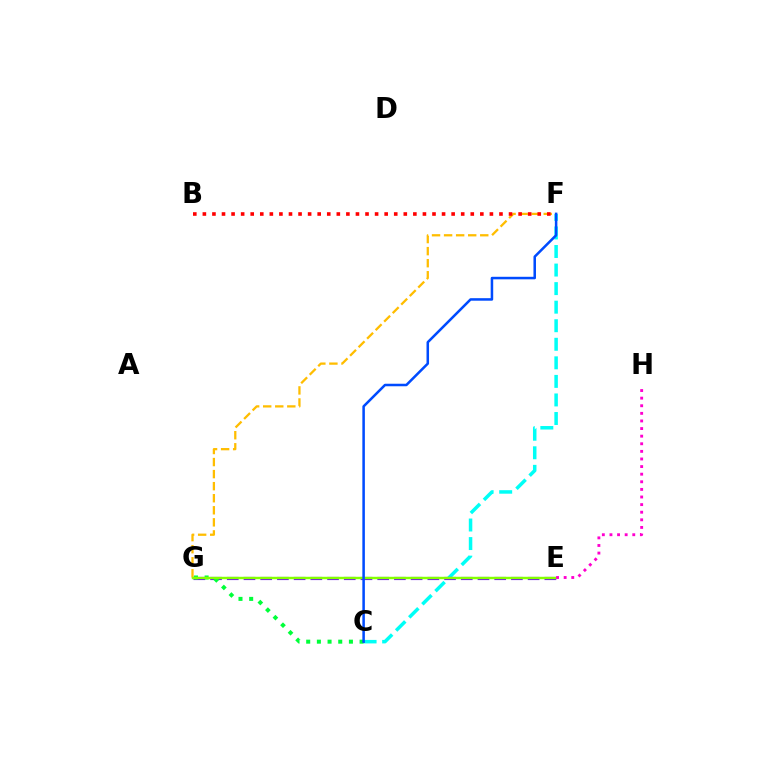{('C', 'F'): [{'color': '#00fff6', 'line_style': 'dashed', 'thickness': 2.52}, {'color': '#004bff', 'line_style': 'solid', 'thickness': 1.82}], ('F', 'G'): [{'color': '#ffbd00', 'line_style': 'dashed', 'thickness': 1.64}], ('E', 'G'): [{'color': '#7200ff', 'line_style': 'dashed', 'thickness': 2.27}, {'color': '#84ff00', 'line_style': 'solid', 'thickness': 1.75}], ('B', 'F'): [{'color': '#ff0000', 'line_style': 'dotted', 'thickness': 2.6}], ('C', 'G'): [{'color': '#00ff39', 'line_style': 'dotted', 'thickness': 2.9}], ('E', 'H'): [{'color': '#ff00cf', 'line_style': 'dotted', 'thickness': 2.07}]}